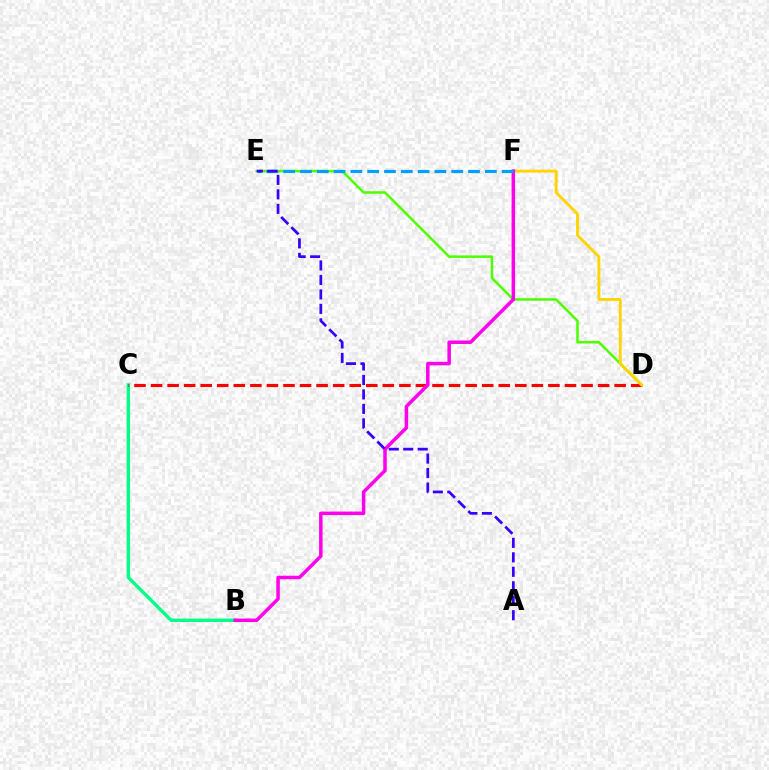{('D', 'E'): [{'color': '#4fff00', 'line_style': 'solid', 'thickness': 1.84}], ('B', 'C'): [{'color': '#00ff86', 'line_style': 'solid', 'thickness': 2.44}], ('C', 'D'): [{'color': '#ff0000', 'line_style': 'dashed', 'thickness': 2.25}], ('D', 'F'): [{'color': '#ffd500', 'line_style': 'solid', 'thickness': 2.08}], ('B', 'F'): [{'color': '#ff00ed', 'line_style': 'solid', 'thickness': 2.52}], ('E', 'F'): [{'color': '#009eff', 'line_style': 'dashed', 'thickness': 2.28}], ('A', 'E'): [{'color': '#3700ff', 'line_style': 'dashed', 'thickness': 1.97}]}